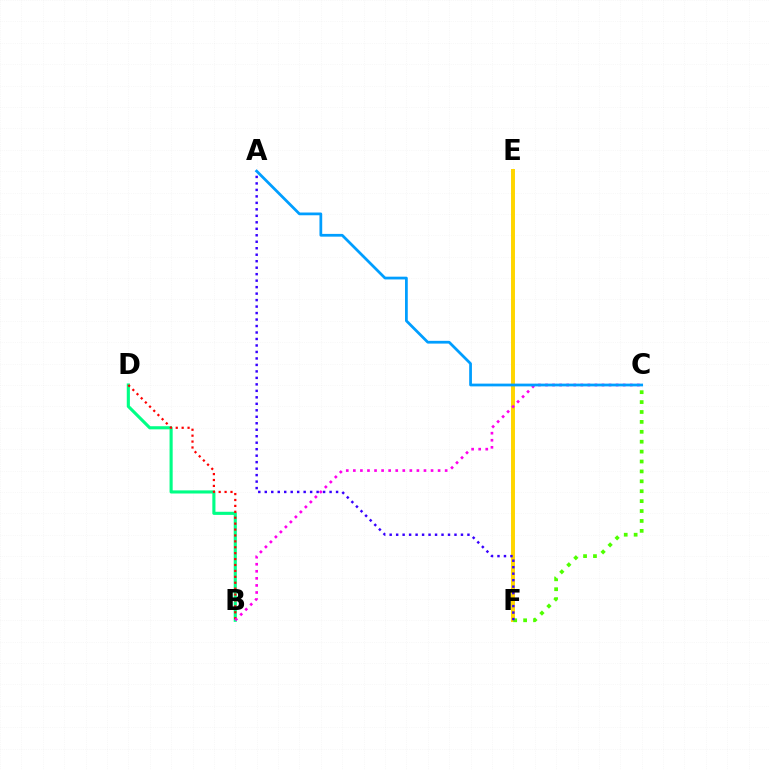{('B', 'D'): [{'color': '#00ff86', 'line_style': 'solid', 'thickness': 2.24}, {'color': '#ff0000', 'line_style': 'dotted', 'thickness': 1.61}], ('E', 'F'): [{'color': '#ffd500', 'line_style': 'solid', 'thickness': 2.84}], ('C', 'F'): [{'color': '#4fff00', 'line_style': 'dotted', 'thickness': 2.69}], ('A', 'F'): [{'color': '#3700ff', 'line_style': 'dotted', 'thickness': 1.76}], ('B', 'C'): [{'color': '#ff00ed', 'line_style': 'dotted', 'thickness': 1.92}], ('A', 'C'): [{'color': '#009eff', 'line_style': 'solid', 'thickness': 1.98}]}